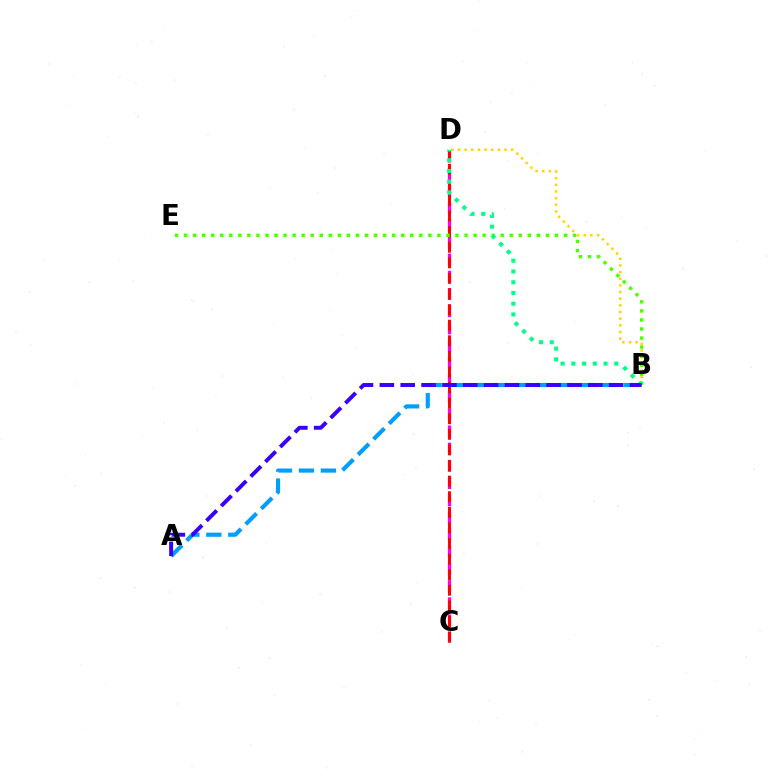{('C', 'D'): [{'color': '#ff00ed', 'line_style': 'dashed', 'thickness': 2.33}, {'color': '#ff0000', 'line_style': 'dashed', 'thickness': 2.12}], ('A', 'B'): [{'color': '#009eff', 'line_style': 'dashed', 'thickness': 2.98}, {'color': '#3700ff', 'line_style': 'dashed', 'thickness': 2.83}], ('B', 'D'): [{'color': '#ffd500', 'line_style': 'dotted', 'thickness': 1.81}, {'color': '#00ff86', 'line_style': 'dotted', 'thickness': 2.92}], ('B', 'E'): [{'color': '#4fff00', 'line_style': 'dotted', 'thickness': 2.46}]}